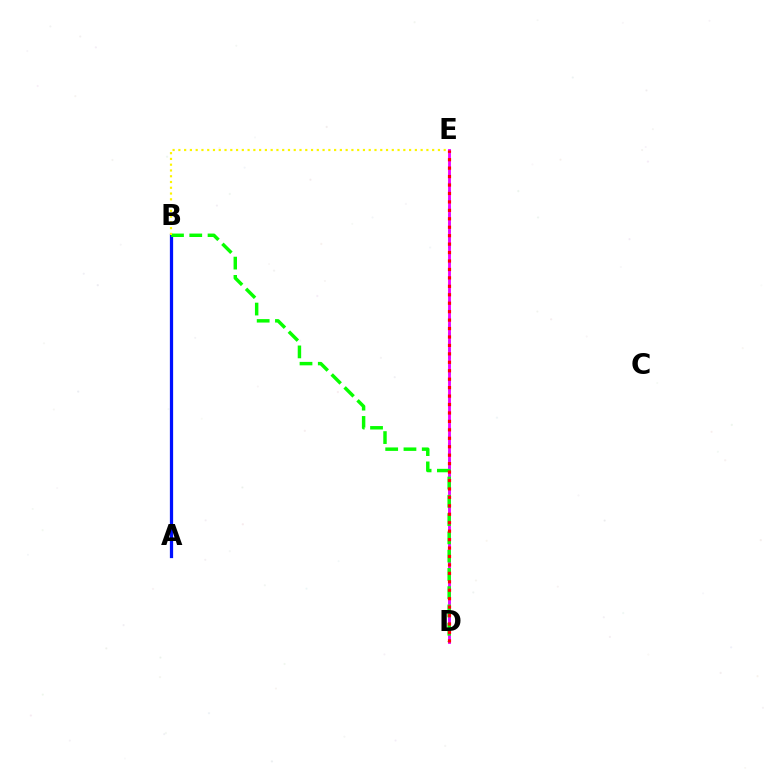{('D', 'E'): [{'color': '#00fff6', 'line_style': 'dotted', 'thickness': 2.15}, {'color': '#ee00ff', 'line_style': 'solid', 'thickness': 2.05}, {'color': '#ff0000', 'line_style': 'dotted', 'thickness': 2.29}], ('A', 'B'): [{'color': '#0010ff', 'line_style': 'solid', 'thickness': 2.34}], ('B', 'D'): [{'color': '#08ff00', 'line_style': 'dashed', 'thickness': 2.48}], ('B', 'E'): [{'color': '#fcf500', 'line_style': 'dotted', 'thickness': 1.57}]}